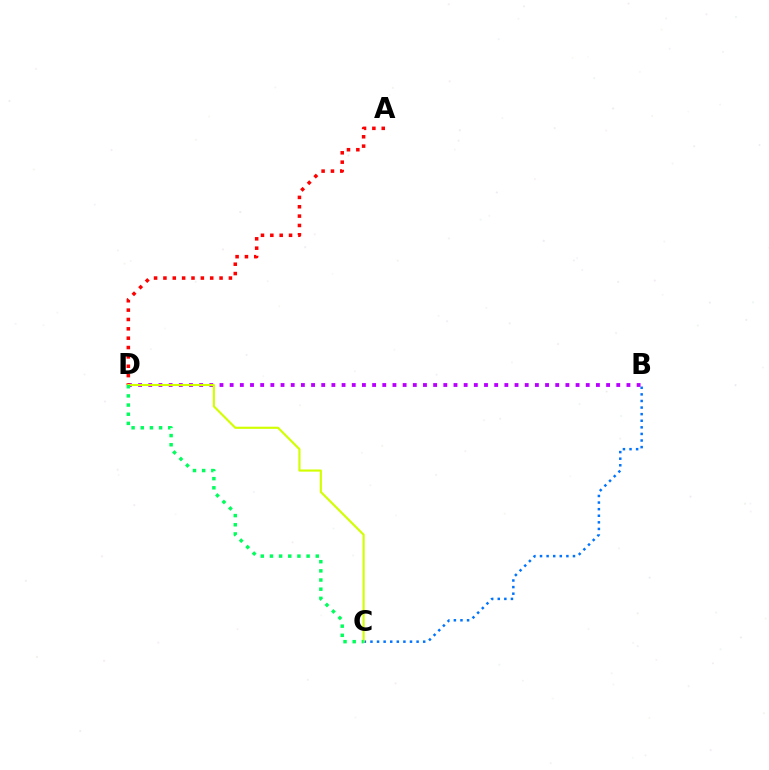{('B', 'C'): [{'color': '#0074ff', 'line_style': 'dotted', 'thickness': 1.79}], ('B', 'D'): [{'color': '#b900ff', 'line_style': 'dotted', 'thickness': 2.76}], ('A', 'D'): [{'color': '#ff0000', 'line_style': 'dotted', 'thickness': 2.54}], ('C', 'D'): [{'color': '#d1ff00', 'line_style': 'solid', 'thickness': 1.54}, {'color': '#00ff5c', 'line_style': 'dotted', 'thickness': 2.49}]}